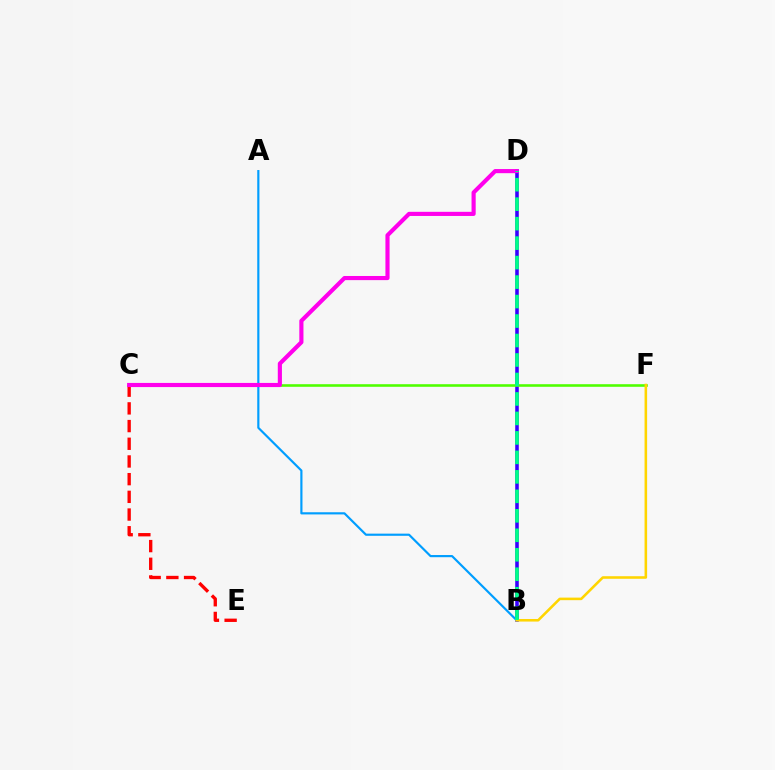{('B', 'D'): [{'color': '#3700ff', 'line_style': 'solid', 'thickness': 2.57}, {'color': '#00ff86', 'line_style': 'dashed', 'thickness': 2.65}], ('C', 'F'): [{'color': '#4fff00', 'line_style': 'solid', 'thickness': 1.87}], ('A', 'B'): [{'color': '#009eff', 'line_style': 'solid', 'thickness': 1.56}], ('C', 'E'): [{'color': '#ff0000', 'line_style': 'dashed', 'thickness': 2.4}], ('B', 'F'): [{'color': '#ffd500', 'line_style': 'solid', 'thickness': 1.85}], ('C', 'D'): [{'color': '#ff00ed', 'line_style': 'solid', 'thickness': 2.98}]}